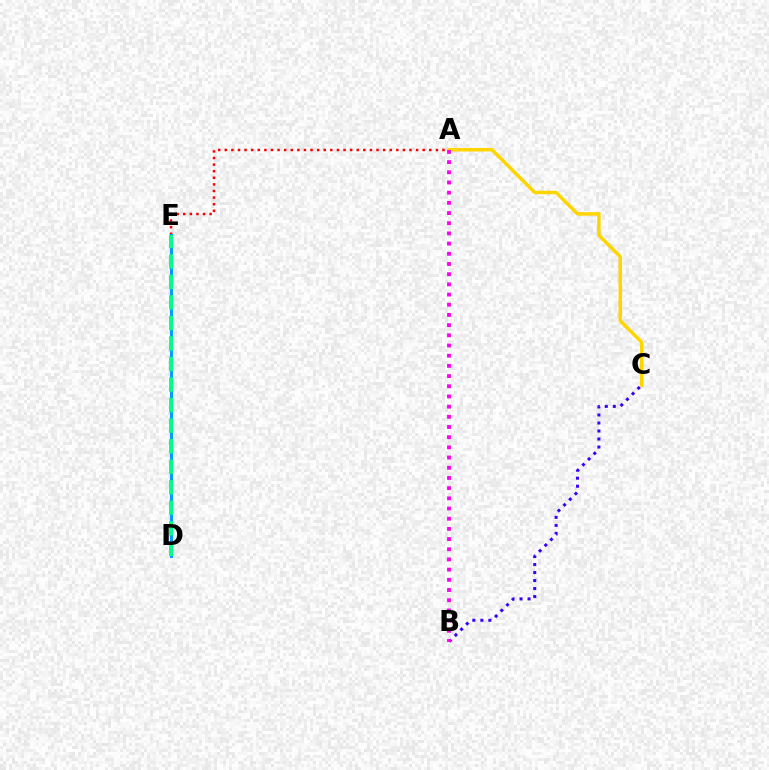{('D', 'E'): [{'color': '#4fff00', 'line_style': 'dashed', 'thickness': 2.29}, {'color': '#009eff', 'line_style': 'solid', 'thickness': 2.16}, {'color': '#00ff86', 'line_style': 'dashed', 'thickness': 2.79}], ('A', 'E'): [{'color': '#ff0000', 'line_style': 'dotted', 'thickness': 1.79}], ('B', 'C'): [{'color': '#3700ff', 'line_style': 'dotted', 'thickness': 2.18}], ('A', 'C'): [{'color': '#ffd500', 'line_style': 'solid', 'thickness': 2.51}], ('A', 'B'): [{'color': '#ff00ed', 'line_style': 'dotted', 'thickness': 2.77}]}